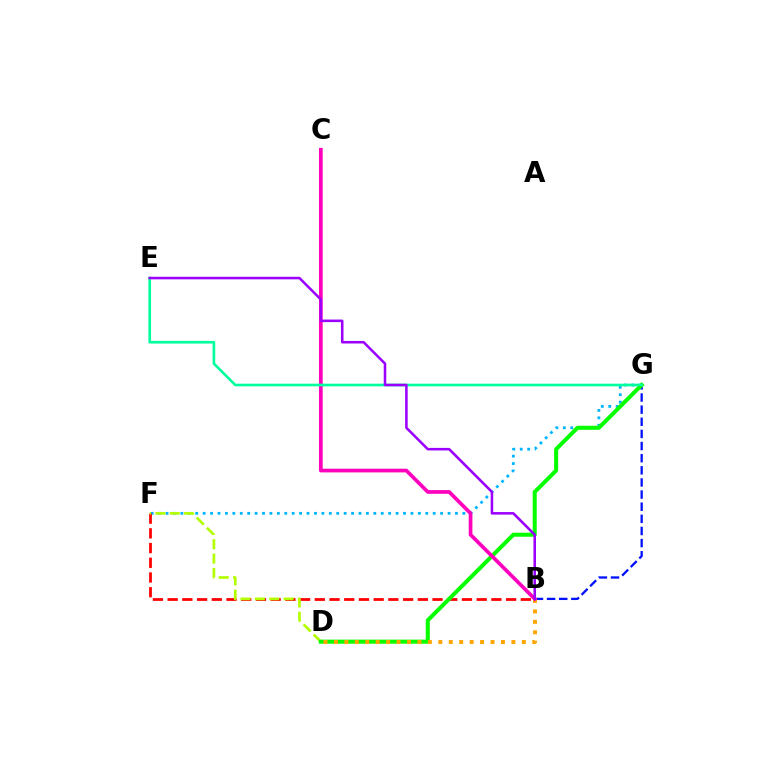{('F', 'G'): [{'color': '#00b5ff', 'line_style': 'dotted', 'thickness': 2.02}], ('B', 'F'): [{'color': '#ff0000', 'line_style': 'dashed', 'thickness': 2.0}], ('D', 'F'): [{'color': '#b3ff00', 'line_style': 'dashed', 'thickness': 1.95}], ('B', 'G'): [{'color': '#0010ff', 'line_style': 'dashed', 'thickness': 1.65}], ('D', 'G'): [{'color': '#08ff00', 'line_style': 'solid', 'thickness': 2.92}], ('B', 'D'): [{'color': '#ffa500', 'line_style': 'dotted', 'thickness': 2.84}], ('B', 'C'): [{'color': '#ff00bd', 'line_style': 'solid', 'thickness': 2.67}], ('E', 'G'): [{'color': '#00ff9d', 'line_style': 'solid', 'thickness': 1.9}], ('B', 'E'): [{'color': '#9b00ff', 'line_style': 'solid', 'thickness': 1.84}]}